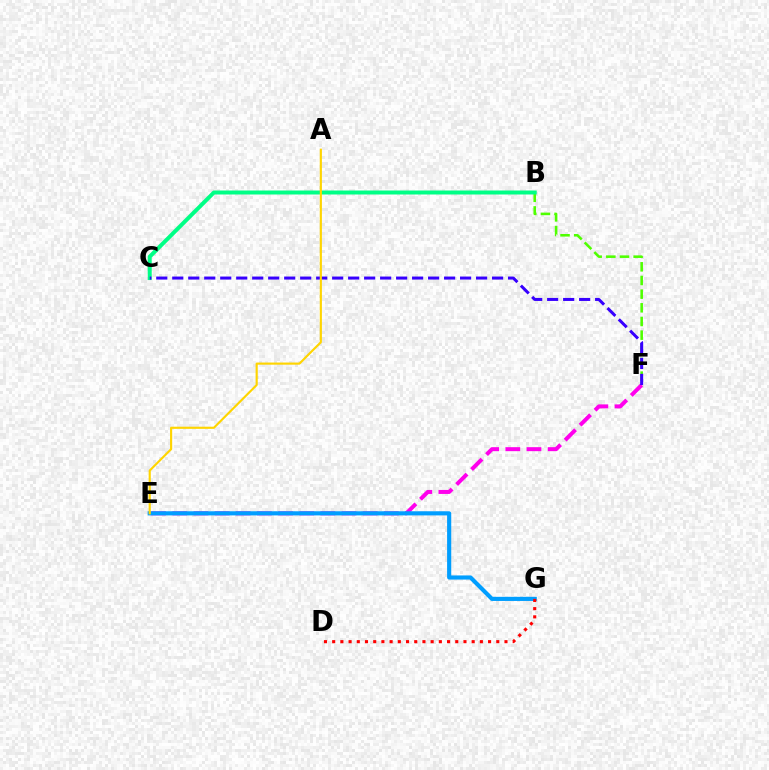{('B', 'F'): [{'color': '#4fff00', 'line_style': 'dashed', 'thickness': 1.86}], ('E', 'F'): [{'color': '#ff00ed', 'line_style': 'dashed', 'thickness': 2.87}], ('B', 'C'): [{'color': '#00ff86', 'line_style': 'solid', 'thickness': 2.87}], ('E', 'G'): [{'color': '#009eff', 'line_style': 'solid', 'thickness': 2.98}], ('C', 'F'): [{'color': '#3700ff', 'line_style': 'dashed', 'thickness': 2.17}], ('A', 'E'): [{'color': '#ffd500', 'line_style': 'solid', 'thickness': 1.55}], ('D', 'G'): [{'color': '#ff0000', 'line_style': 'dotted', 'thickness': 2.23}]}